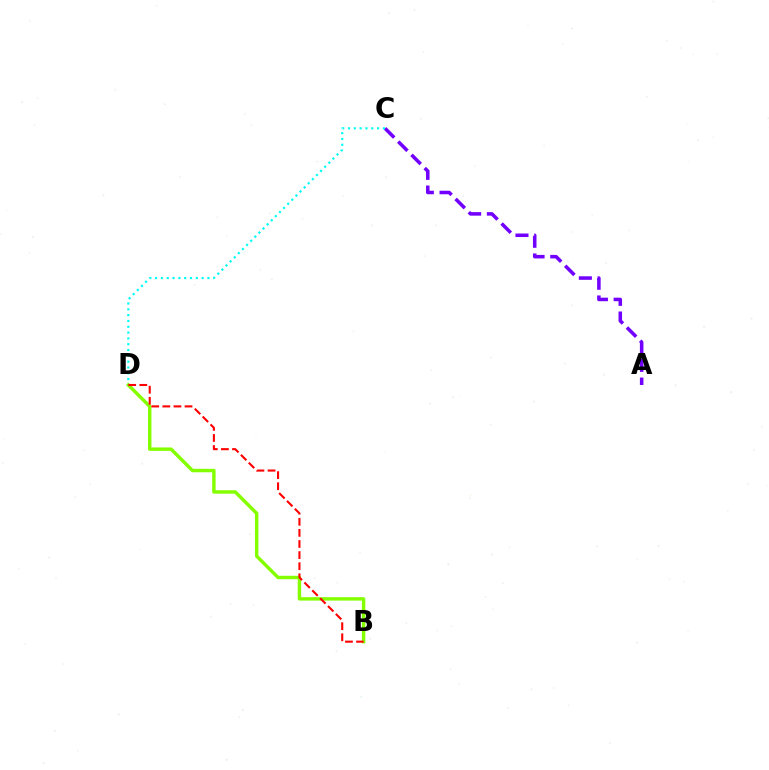{('A', 'C'): [{'color': '#7200ff', 'line_style': 'dashed', 'thickness': 2.54}], ('C', 'D'): [{'color': '#00fff6', 'line_style': 'dotted', 'thickness': 1.58}], ('B', 'D'): [{'color': '#84ff00', 'line_style': 'solid', 'thickness': 2.47}, {'color': '#ff0000', 'line_style': 'dashed', 'thickness': 1.51}]}